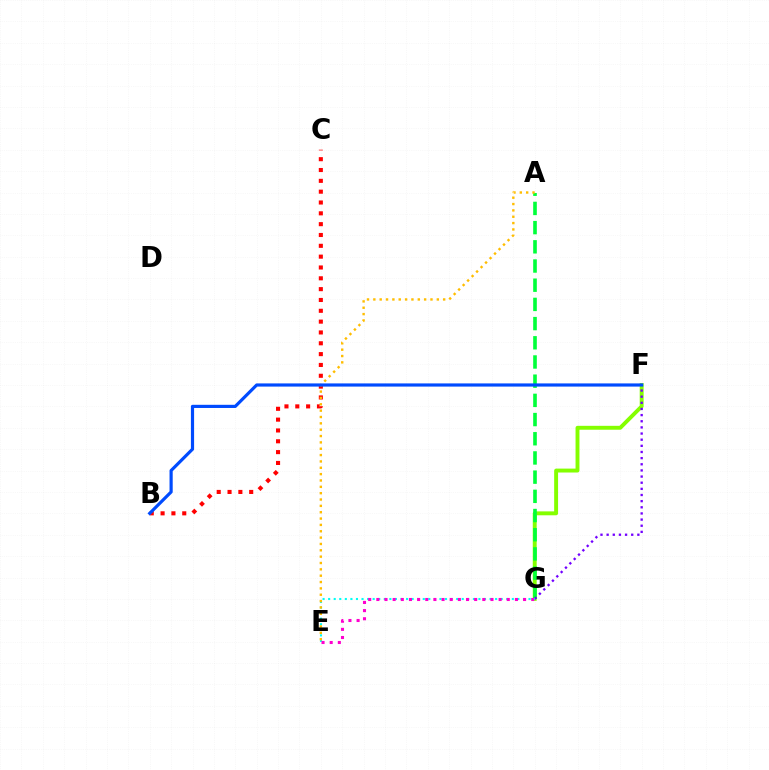{('B', 'C'): [{'color': '#ff0000', 'line_style': 'dotted', 'thickness': 2.94}], ('F', 'G'): [{'color': '#84ff00', 'line_style': 'solid', 'thickness': 2.81}, {'color': '#7200ff', 'line_style': 'dotted', 'thickness': 1.67}], ('A', 'G'): [{'color': '#00ff39', 'line_style': 'dashed', 'thickness': 2.61}], ('E', 'G'): [{'color': '#00fff6', 'line_style': 'dotted', 'thickness': 1.51}, {'color': '#ff00cf', 'line_style': 'dotted', 'thickness': 2.21}], ('A', 'E'): [{'color': '#ffbd00', 'line_style': 'dotted', 'thickness': 1.72}], ('B', 'F'): [{'color': '#004bff', 'line_style': 'solid', 'thickness': 2.29}]}